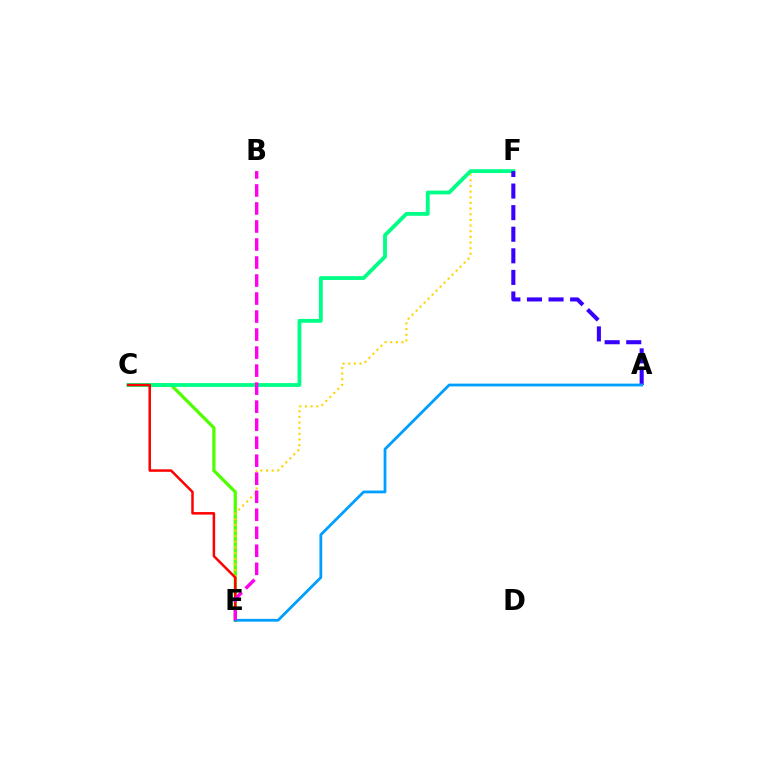{('C', 'E'): [{'color': '#4fff00', 'line_style': 'solid', 'thickness': 2.33}, {'color': '#ff0000', 'line_style': 'solid', 'thickness': 1.8}], ('E', 'F'): [{'color': '#ffd500', 'line_style': 'dotted', 'thickness': 1.54}], ('C', 'F'): [{'color': '#00ff86', 'line_style': 'solid', 'thickness': 2.75}], ('A', 'F'): [{'color': '#3700ff', 'line_style': 'dashed', 'thickness': 2.93}], ('A', 'E'): [{'color': '#009eff', 'line_style': 'solid', 'thickness': 2.0}], ('B', 'E'): [{'color': '#ff00ed', 'line_style': 'dashed', 'thickness': 2.45}]}